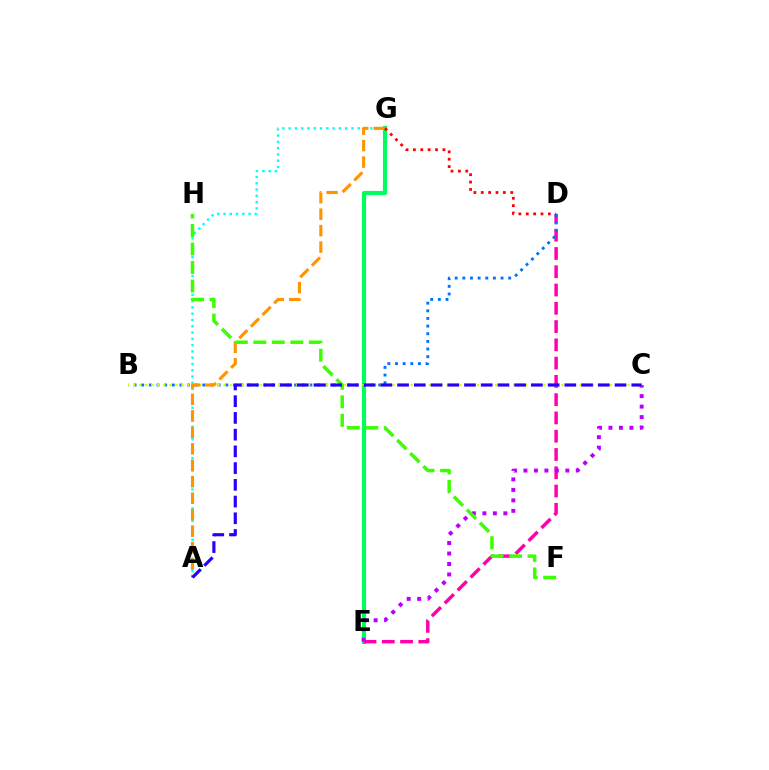{('E', 'G'): [{'color': '#00ff5c', 'line_style': 'solid', 'thickness': 2.99}], ('D', 'E'): [{'color': '#ff00ac', 'line_style': 'dashed', 'thickness': 2.48}], ('A', 'G'): [{'color': '#00fff6', 'line_style': 'dotted', 'thickness': 1.71}, {'color': '#ff9400', 'line_style': 'dashed', 'thickness': 2.24}], ('C', 'E'): [{'color': '#b900ff', 'line_style': 'dotted', 'thickness': 2.85}], ('B', 'D'): [{'color': '#0074ff', 'line_style': 'dotted', 'thickness': 2.08}], ('B', 'C'): [{'color': '#d1ff00', 'line_style': 'dotted', 'thickness': 1.64}], ('F', 'H'): [{'color': '#3dff00', 'line_style': 'dashed', 'thickness': 2.51}], ('D', 'G'): [{'color': '#ff0000', 'line_style': 'dotted', 'thickness': 2.0}], ('A', 'C'): [{'color': '#2500ff', 'line_style': 'dashed', 'thickness': 2.27}]}